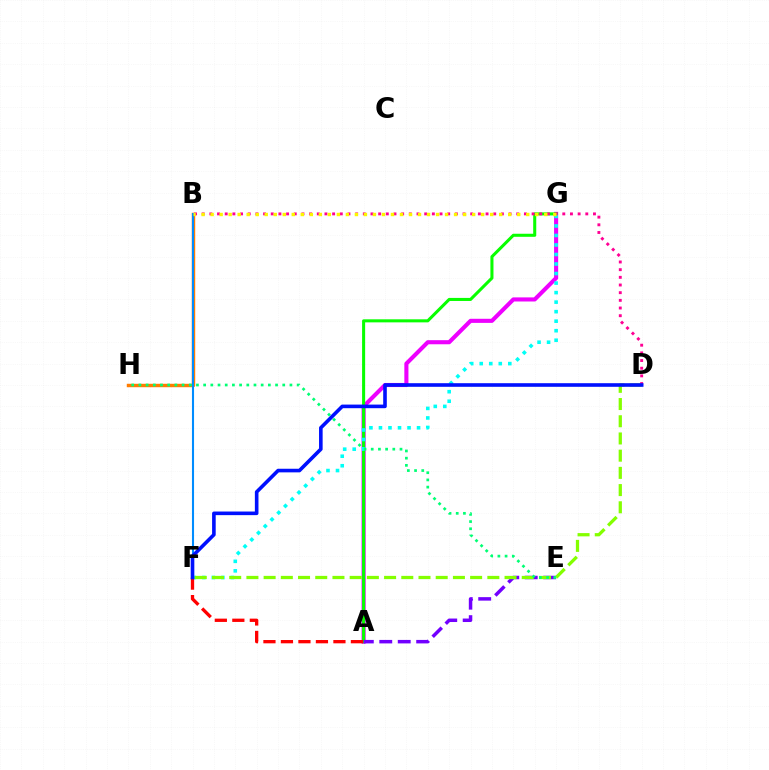{('A', 'G'): [{'color': '#ee00ff', 'line_style': 'solid', 'thickness': 2.95}, {'color': '#08ff00', 'line_style': 'solid', 'thickness': 2.2}], ('B', 'H'): [{'color': '#ff7c00', 'line_style': 'solid', 'thickness': 2.47}], ('A', 'E'): [{'color': '#7200ff', 'line_style': 'dashed', 'thickness': 2.51}], ('B', 'F'): [{'color': '#008cff', 'line_style': 'solid', 'thickness': 1.5}], ('F', 'G'): [{'color': '#00fff6', 'line_style': 'dotted', 'thickness': 2.59}], ('D', 'F'): [{'color': '#84ff00', 'line_style': 'dashed', 'thickness': 2.34}, {'color': '#0010ff', 'line_style': 'solid', 'thickness': 2.6}], ('E', 'H'): [{'color': '#00ff74', 'line_style': 'dotted', 'thickness': 1.95}], ('A', 'F'): [{'color': '#ff0000', 'line_style': 'dashed', 'thickness': 2.38}], ('B', 'D'): [{'color': '#ff0094', 'line_style': 'dotted', 'thickness': 2.08}], ('B', 'G'): [{'color': '#fcf500', 'line_style': 'dotted', 'thickness': 2.45}]}